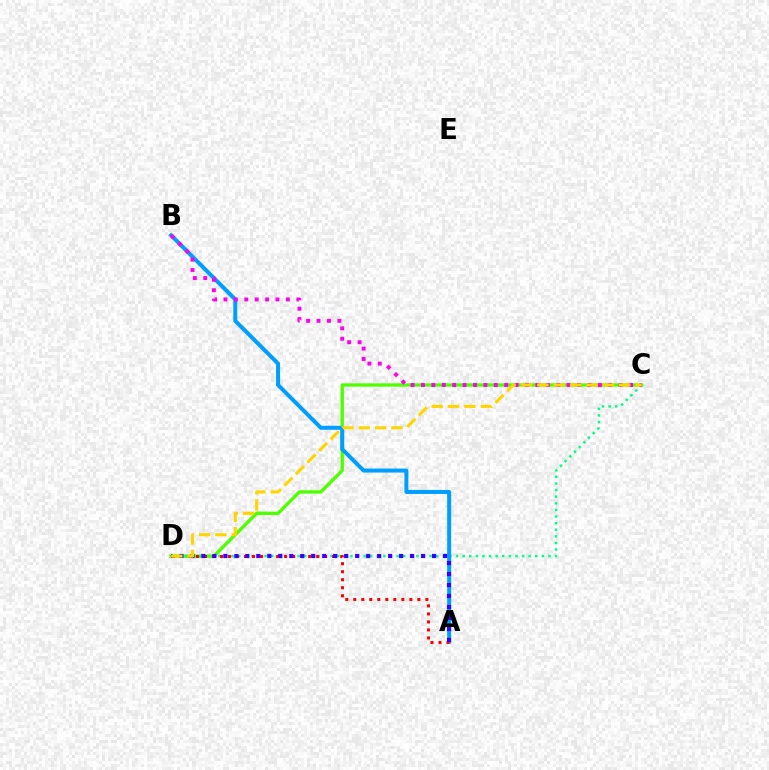{('C', 'D'): [{'color': '#4fff00', 'line_style': 'solid', 'thickness': 2.41}, {'color': '#00ff86', 'line_style': 'dotted', 'thickness': 1.79}, {'color': '#ffd500', 'line_style': 'dashed', 'thickness': 2.22}], ('A', 'B'): [{'color': '#009eff', 'line_style': 'solid', 'thickness': 2.88}], ('A', 'D'): [{'color': '#ff0000', 'line_style': 'dotted', 'thickness': 2.18}, {'color': '#3700ff', 'line_style': 'dotted', 'thickness': 2.98}], ('B', 'C'): [{'color': '#ff00ed', 'line_style': 'dotted', 'thickness': 2.83}]}